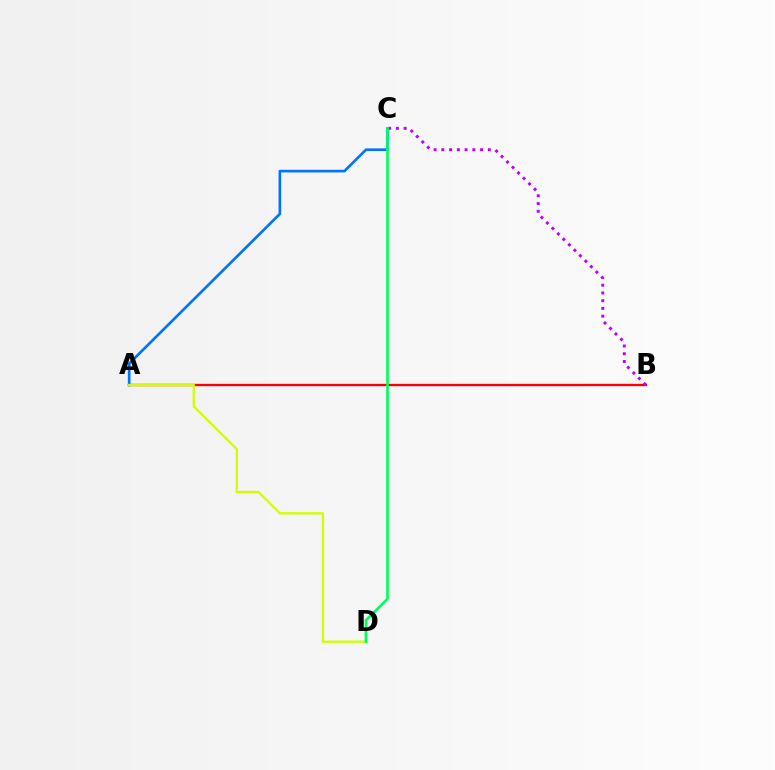{('A', 'B'): [{'color': '#ff0000', 'line_style': 'solid', 'thickness': 1.67}], ('A', 'C'): [{'color': '#0074ff', 'line_style': 'solid', 'thickness': 1.93}], ('A', 'D'): [{'color': '#d1ff00', 'line_style': 'solid', 'thickness': 1.68}], ('B', 'C'): [{'color': '#b900ff', 'line_style': 'dotted', 'thickness': 2.11}], ('C', 'D'): [{'color': '#00ff5c', 'line_style': 'solid', 'thickness': 1.91}]}